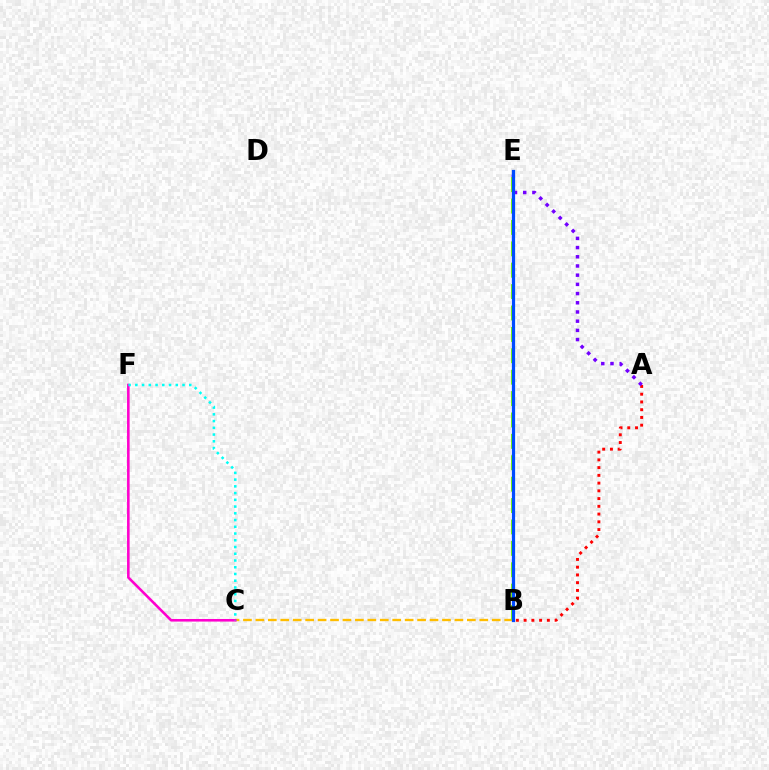{('A', 'B'): [{'color': '#ff0000', 'line_style': 'dotted', 'thickness': 2.1}], ('B', 'C'): [{'color': '#ffbd00', 'line_style': 'dashed', 'thickness': 1.69}], ('B', 'E'): [{'color': '#00ff39', 'line_style': 'dotted', 'thickness': 2.0}, {'color': '#84ff00', 'line_style': 'dashed', 'thickness': 2.91}, {'color': '#004bff', 'line_style': 'solid', 'thickness': 2.32}], ('A', 'E'): [{'color': '#7200ff', 'line_style': 'dotted', 'thickness': 2.5}], ('C', 'F'): [{'color': '#ff00cf', 'line_style': 'solid', 'thickness': 1.86}, {'color': '#00fff6', 'line_style': 'dotted', 'thickness': 1.83}]}